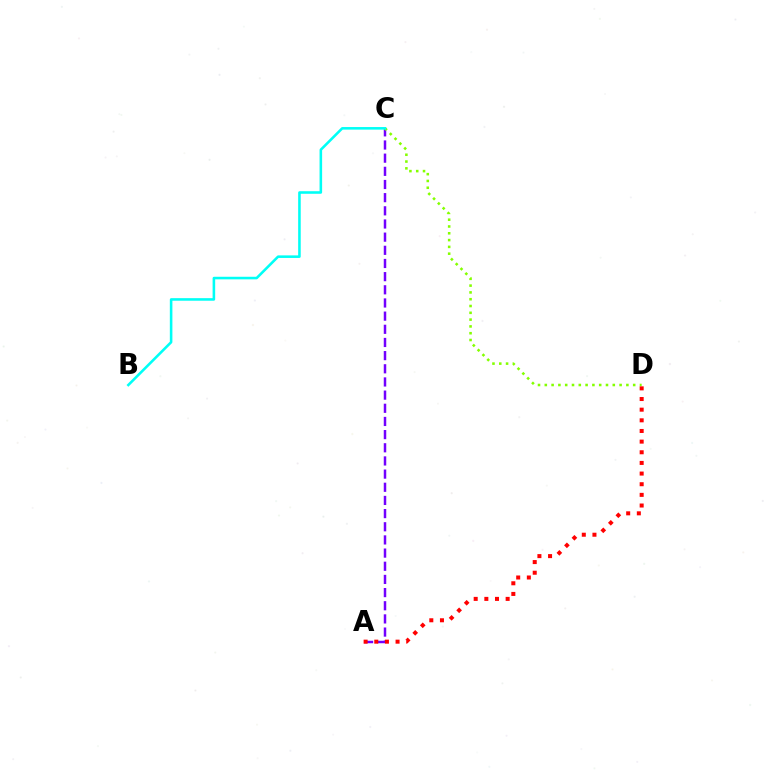{('A', 'C'): [{'color': '#7200ff', 'line_style': 'dashed', 'thickness': 1.79}], ('C', 'D'): [{'color': '#84ff00', 'line_style': 'dotted', 'thickness': 1.85}], ('B', 'C'): [{'color': '#00fff6', 'line_style': 'solid', 'thickness': 1.85}], ('A', 'D'): [{'color': '#ff0000', 'line_style': 'dotted', 'thickness': 2.89}]}